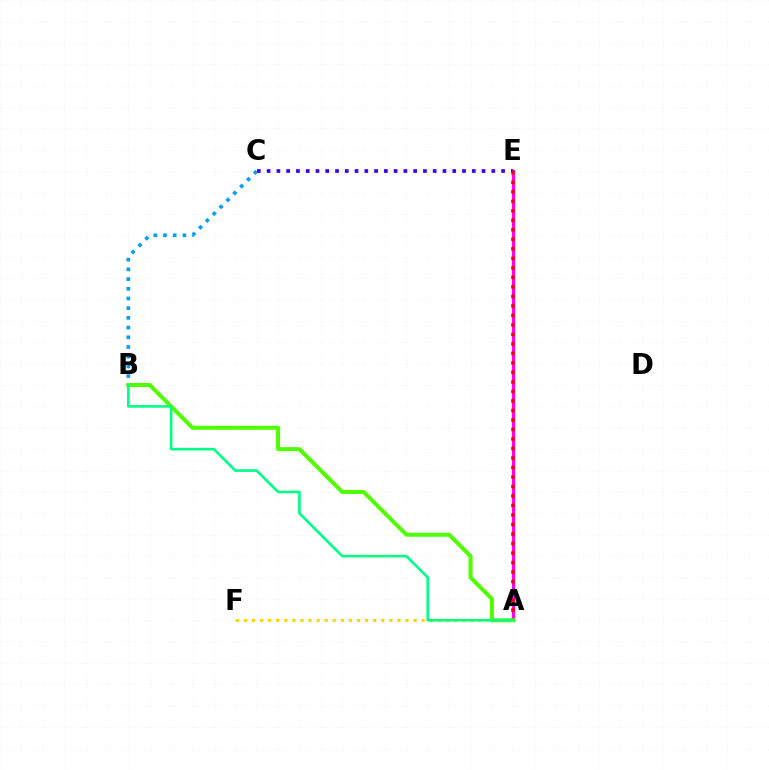{('A', 'E'): [{'color': '#ff00ed', 'line_style': 'solid', 'thickness': 2.27}, {'color': '#ff0000', 'line_style': 'dotted', 'thickness': 2.58}], ('B', 'C'): [{'color': '#009eff', 'line_style': 'dotted', 'thickness': 2.64}], ('C', 'E'): [{'color': '#3700ff', 'line_style': 'dotted', 'thickness': 2.65}], ('A', 'B'): [{'color': '#4fff00', 'line_style': 'solid', 'thickness': 2.88}, {'color': '#00ff86', 'line_style': 'solid', 'thickness': 1.89}], ('A', 'F'): [{'color': '#ffd500', 'line_style': 'dotted', 'thickness': 2.19}]}